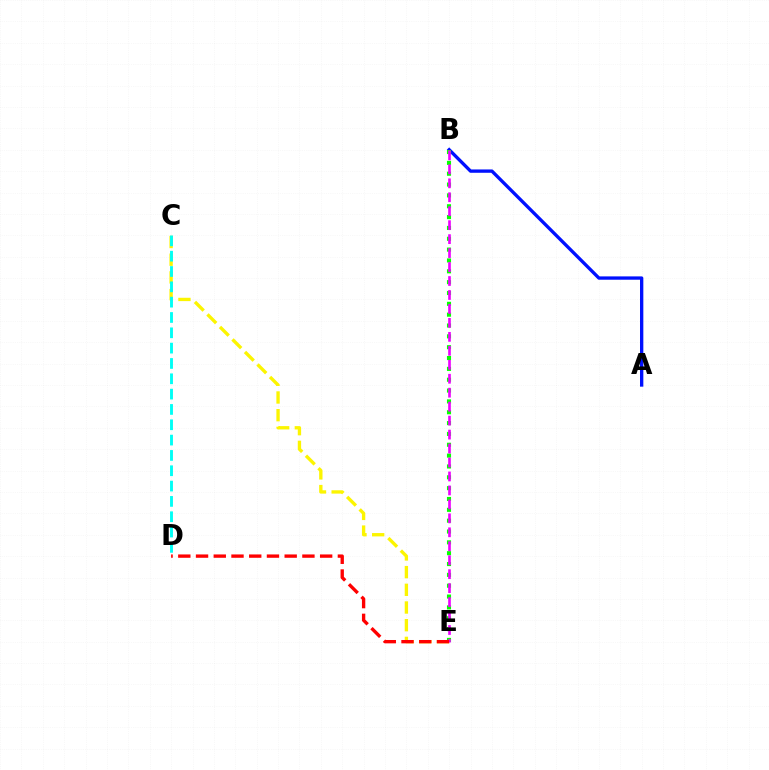{('A', 'B'): [{'color': '#0010ff', 'line_style': 'solid', 'thickness': 2.4}], ('B', 'E'): [{'color': '#08ff00', 'line_style': 'dotted', 'thickness': 2.95}, {'color': '#ee00ff', 'line_style': 'dashed', 'thickness': 1.9}], ('C', 'E'): [{'color': '#fcf500', 'line_style': 'dashed', 'thickness': 2.4}], ('D', 'E'): [{'color': '#ff0000', 'line_style': 'dashed', 'thickness': 2.41}], ('C', 'D'): [{'color': '#00fff6', 'line_style': 'dashed', 'thickness': 2.08}]}